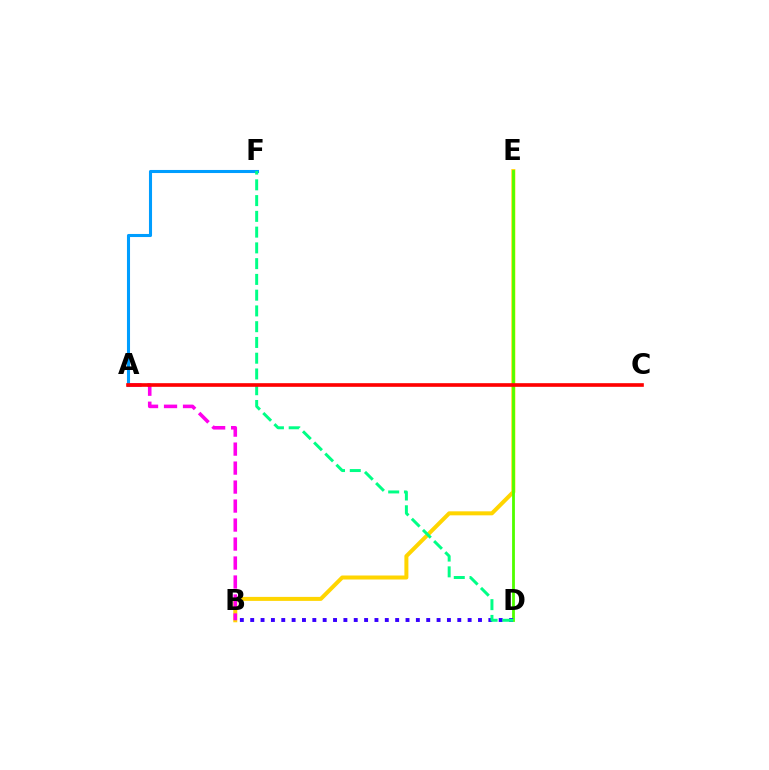{('B', 'E'): [{'color': '#ffd500', 'line_style': 'solid', 'thickness': 2.88}], ('A', 'B'): [{'color': '#ff00ed', 'line_style': 'dashed', 'thickness': 2.58}], ('D', 'E'): [{'color': '#4fff00', 'line_style': 'solid', 'thickness': 2.03}], ('B', 'D'): [{'color': '#3700ff', 'line_style': 'dotted', 'thickness': 2.81}], ('A', 'F'): [{'color': '#009eff', 'line_style': 'solid', 'thickness': 2.21}], ('D', 'F'): [{'color': '#00ff86', 'line_style': 'dashed', 'thickness': 2.14}], ('A', 'C'): [{'color': '#ff0000', 'line_style': 'solid', 'thickness': 2.62}]}